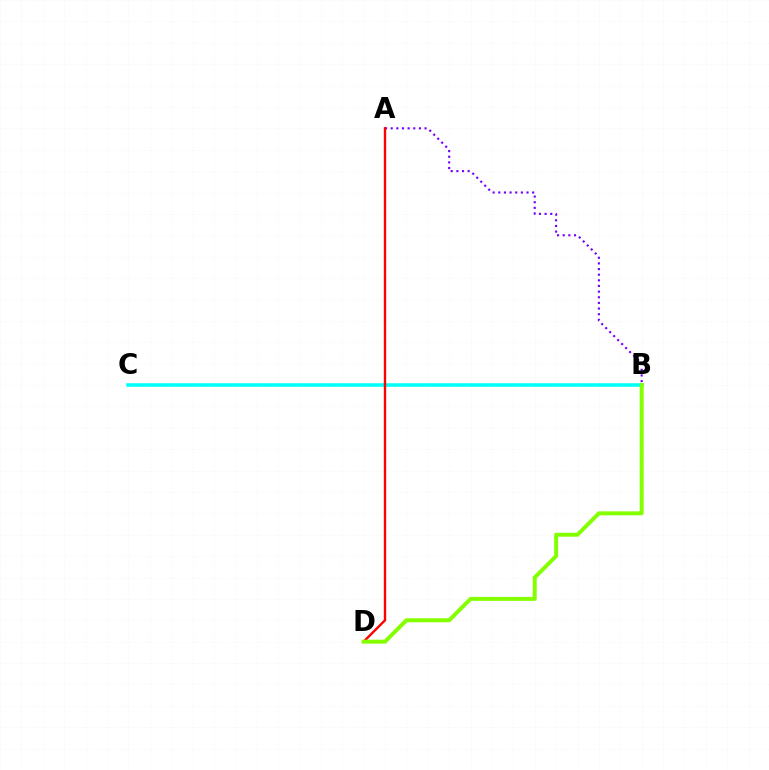{('A', 'B'): [{'color': '#7200ff', 'line_style': 'dotted', 'thickness': 1.53}], ('B', 'C'): [{'color': '#00fff6', 'line_style': 'solid', 'thickness': 2.54}], ('A', 'D'): [{'color': '#ff0000', 'line_style': 'solid', 'thickness': 1.71}], ('B', 'D'): [{'color': '#84ff00', 'line_style': 'solid', 'thickness': 2.85}]}